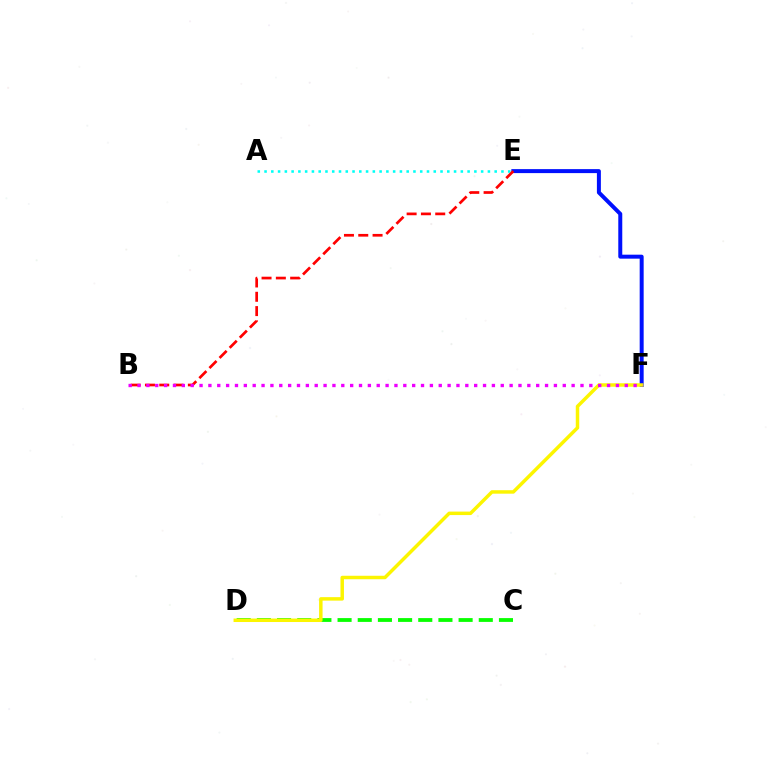{('C', 'D'): [{'color': '#08ff00', 'line_style': 'dashed', 'thickness': 2.74}], ('E', 'F'): [{'color': '#0010ff', 'line_style': 'solid', 'thickness': 2.86}], ('D', 'F'): [{'color': '#fcf500', 'line_style': 'solid', 'thickness': 2.5}], ('A', 'E'): [{'color': '#00fff6', 'line_style': 'dotted', 'thickness': 1.84}], ('B', 'E'): [{'color': '#ff0000', 'line_style': 'dashed', 'thickness': 1.94}], ('B', 'F'): [{'color': '#ee00ff', 'line_style': 'dotted', 'thickness': 2.41}]}